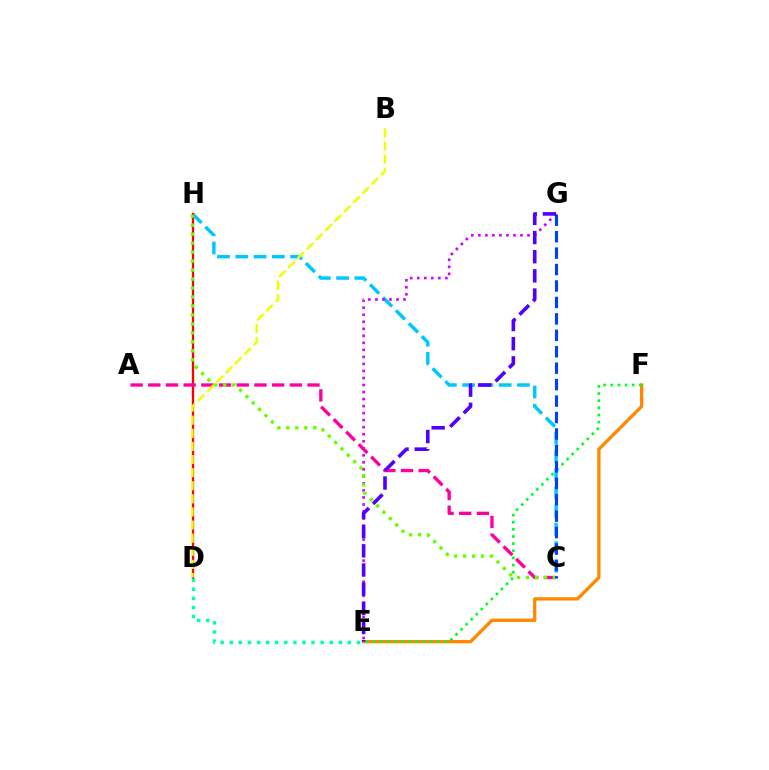{('C', 'H'): [{'color': '#00c7ff', 'line_style': 'dashed', 'thickness': 2.48}, {'color': '#66ff00', 'line_style': 'dotted', 'thickness': 2.44}], ('D', 'H'): [{'color': '#ff0000', 'line_style': 'solid', 'thickness': 1.66}], ('D', 'E'): [{'color': '#00ffaf', 'line_style': 'dotted', 'thickness': 2.47}], ('E', 'F'): [{'color': '#ff8800', 'line_style': 'solid', 'thickness': 2.38}, {'color': '#00ff27', 'line_style': 'dotted', 'thickness': 1.94}], ('E', 'G'): [{'color': '#d600ff', 'line_style': 'dotted', 'thickness': 1.91}, {'color': '#4f00ff', 'line_style': 'dashed', 'thickness': 2.6}], ('A', 'C'): [{'color': '#ff00a0', 'line_style': 'dashed', 'thickness': 2.4}], ('C', 'G'): [{'color': '#003fff', 'line_style': 'dashed', 'thickness': 2.23}], ('B', 'D'): [{'color': '#eeff00', 'line_style': 'dashed', 'thickness': 1.78}]}